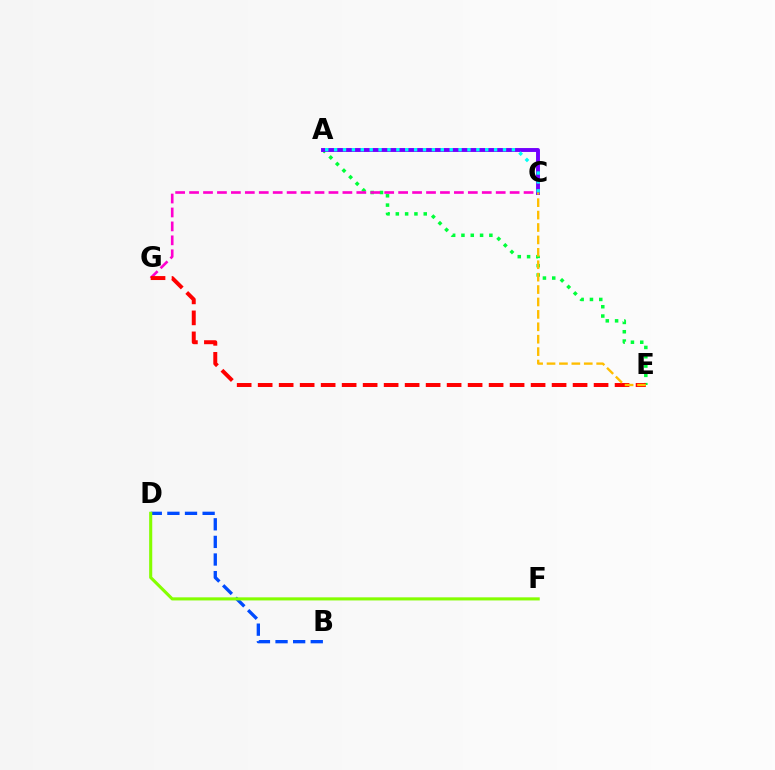{('A', 'E'): [{'color': '#00ff39', 'line_style': 'dotted', 'thickness': 2.53}], ('C', 'G'): [{'color': '#ff00cf', 'line_style': 'dashed', 'thickness': 1.89}], ('E', 'G'): [{'color': '#ff0000', 'line_style': 'dashed', 'thickness': 2.85}], ('B', 'D'): [{'color': '#004bff', 'line_style': 'dashed', 'thickness': 2.39}], ('D', 'F'): [{'color': '#84ff00', 'line_style': 'solid', 'thickness': 2.23}], ('A', 'C'): [{'color': '#7200ff', 'line_style': 'solid', 'thickness': 2.81}, {'color': '#00fff6', 'line_style': 'dotted', 'thickness': 2.41}], ('C', 'E'): [{'color': '#ffbd00', 'line_style': 'dashed', 'thickness': 1.69}]}